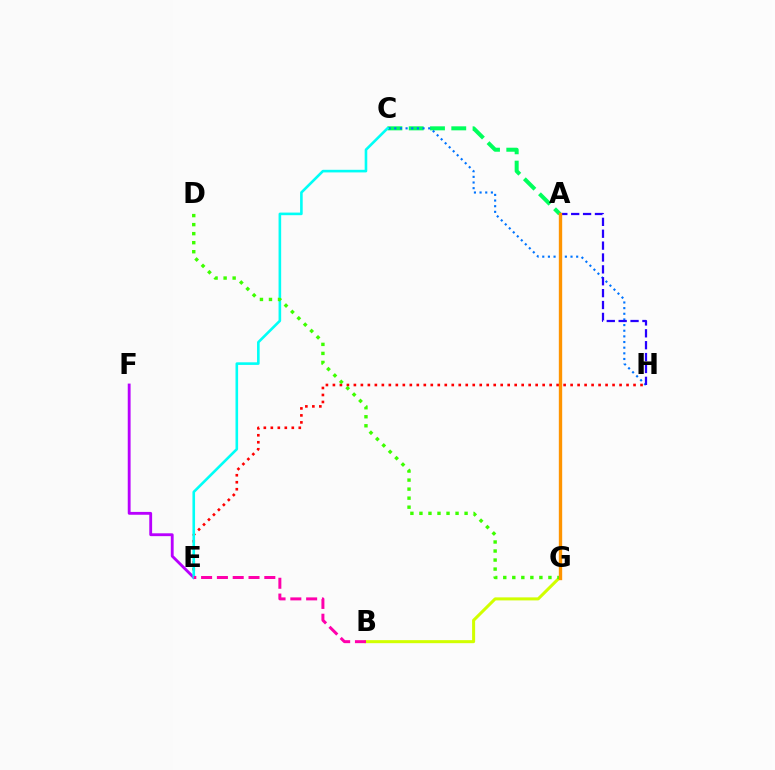{('A', 'C'): [{'color': '#00ff5c', 'line_style': 'dashed', 'thickness': 2.89}], ('E', 'H'): [{'color': '#ff0000', 'line_style': 'dotted', 'thickness': 1.9}], ('B', 'G'): [{'color': '#d1ff00', 'line_style': 'solid', 'thickness': 2.18}], ('C', 'H'): [{'color': '#0074ff', 'line_style': 'dotted', 'thickness': 1.54}], ('E', 'F'): [{'color': '#b900ff', 'line_style': 'solid', 'thickness': 2.05}], ('A', 'H'): [{'color': '#2500ff', 'line_style': 'dashed', 'thickness': 1.61}], ('C', 'E'): [{'color': '#00fff6', 'line_style': 'solid', 'thickness': 1.88}], ('B', 'E'): [{'color': '#ff00ac', 'line_style': 'dashed', 'thickness': 2.15}], ('D', 'G'): [{'color': '#3dff00', 'line_style': 'dotted', 'thickness': 2.45}], ('A', 'G'): [{'color': '#ff9400', 'line_style': 'solid', 'thickness': 2.42}]}